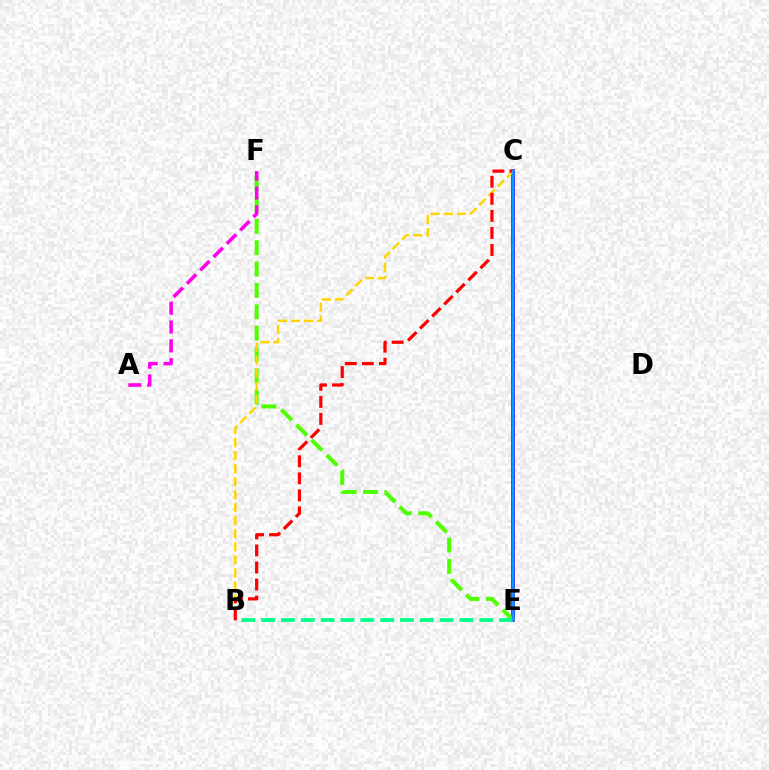{('C', 'E'): [{'color': '#3700ff', 'line_style': 'solid', 'thickness': 2.59}, {'color': '#009eff', 'line_style': 'solid', 'thickness': 1.78}], ('E', 'F'): [{'color': '#4fff00', 'line_style': 'dashed', 'thickness': 2.9}], ('B', 'C'): [{'color': '#ffd500', 'line_style': 'dashed', 'thickness': 1.77}, {'color': '#ff0000', 'line_style': 'dashed', 'thickness': 2.32}], ('B', 'E'): [{'color': '#00ff86', 'line_style': 'dashed', 'thickness': 2.69}], ('A', 'F'): [{'color': '#ff00ed', 'line_style': 'dashed', 'thickness': 2.56}]}